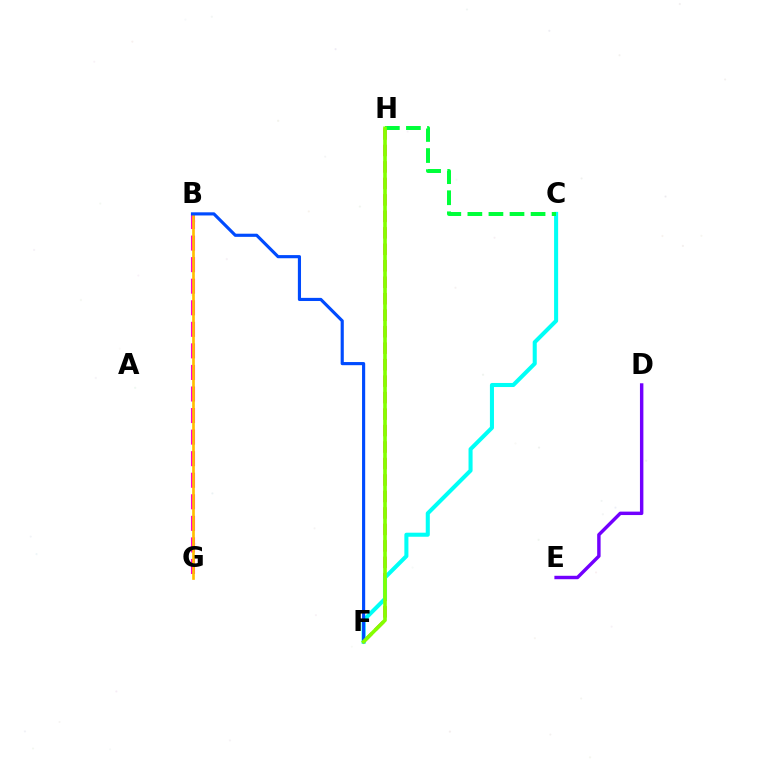{('D', 'E'): [{'color': '#7200ff', 'line_style': 'solid', 'thickness': 2.47}], ('F', 'H'): [{'color': '#ff0000', 'line_style': 'dashed', 'thickness': 2.24}, {'color': '#84ff00', 'line_style': 'solid', 'thickness': 2.62}], ('C', 'F'): [{'color': '#00fff6', 'line_style': 'solid', 'thickness': 2.92}], ('C', 'H'): [{'color': '#00ff39', 'line_style': 'dashed', 'thickness': 2.86}], ('B', 'G'): [{'color': '#ff00cf', 'line_style': 'dashed', 'thickness': 2.93}, {'color': '#ffbd00', 'line_style': 'solid', 'thickness': 1.92}], ('B', 'F'): [{'color': '#004bff', 'line_style': 'solid', 'thickness': 2.26}]}